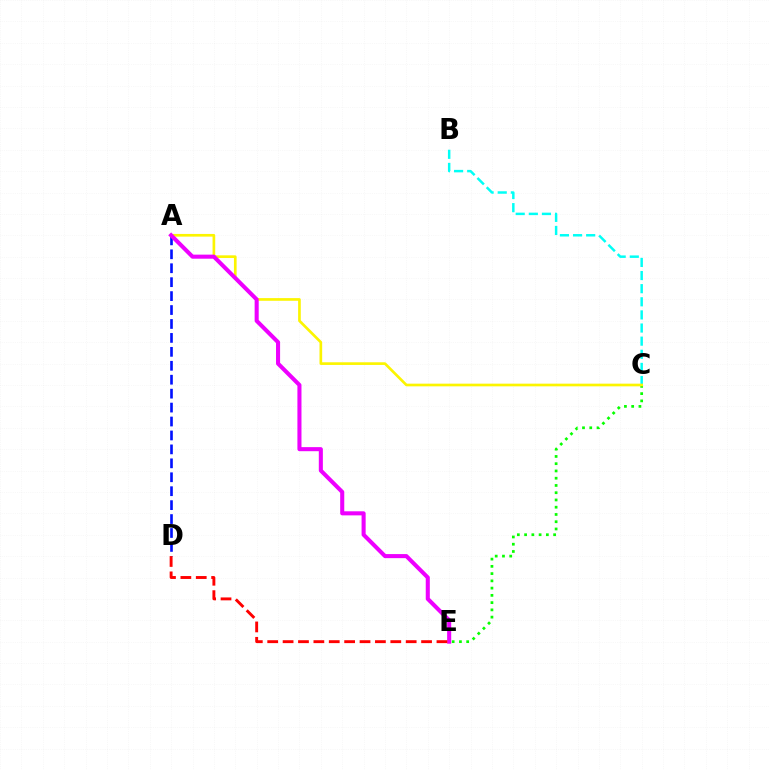{('C', 'E'): [{'color': '#08ff00', 'line_style': 'dotted', 'thickness': 1.97}], ('B', 'C'): [{'color': '#00fff6', 'line_style': 'dashed', 'thickness': 1.78}], ('A', 'C'): [{'color': '#fcf500', 'line_style': 'solid', 'thickness': 1.92}], ('A', 'D'): [{'color': '#0010ff', 'line_style': 'dashed', 'thickness': 1.89}], ('A', 'E'): [{'color': '#ee00ff', 'line_style': 'solid', 'thickness': 2.93}], ('D', 'E'): [{'color': '#ff0000', 'line_style': 'dashed', 'thickness': 2.09}]}